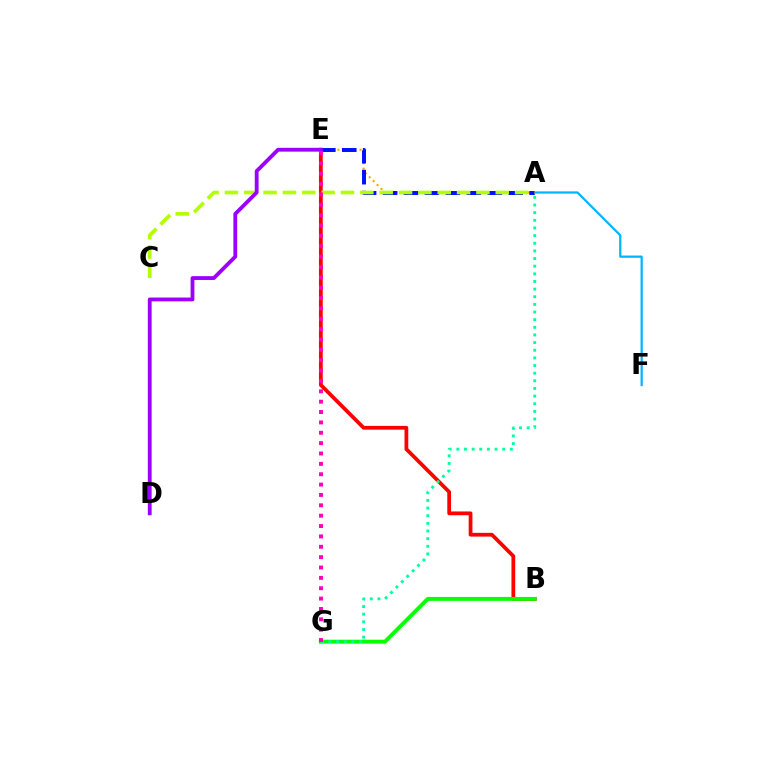{('B', 'E'): [{'color': '#ff0000', 'line_style': 'solid', 'thickness': 2.71}], ('A', 'E'): [{'color': '#ffa500', 'line_style': 'dotted', 'thickness': 1.5}, {'color': '#0010ff', 'line_style': 'dashed', 'thickness': 2.85}], ('B', 'G'): [{'color': '#08ff00', 'line_style': 'solid', 'thickness': 2.83}], ('A', 'G'): [{'color': '#00ff9d', 'line_style': 'dotted', 'thickness': 2.08}], ('A', 'F'): [{'color': '#00b5ff', 'line_style': 'solid', 'thickness': 1.61}], ('A', 'C'): [{'color': '#b3ff00', 'line_style': 'dashed', 'thickness': 2.63}], ('D', 'E'): [{'color': '#9b00ff', 'line_style': 'solid', 'thickness': 2.75}], ('E', 'G'): [{'color': '#ff00bd', 'line_style': 'dotted', 'thickness': 2.82}]}